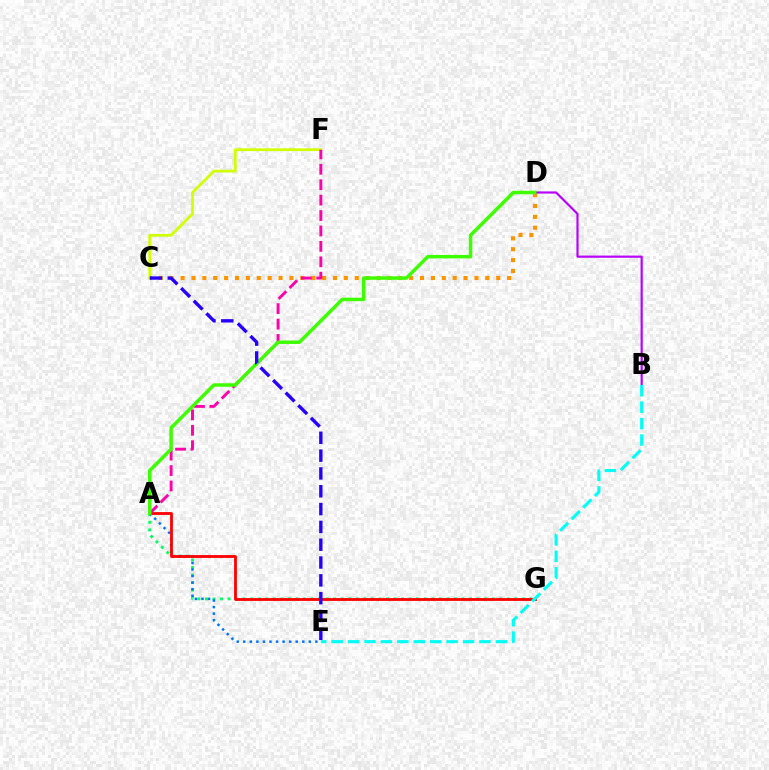{('C', 'F'): [{'color': '#d1ff00', 'line_style': 'solid', 'thickness': 1.98}], ('A', 'G'): [{'color': '#00ff5c', 'line_style': 'dotted', 'thickness': 2.05}, {'color': '#ff0000', 'line_style': 'solid', 'thickness': 2.02}], ('A', 'E'): [{'color': '#0074ff', 'line_style': 'dotted', 'thickness': 1.78}], ('C', 'D'): [{'color': '#ff9400', 'line_style': 'dotted', 'thickness': 2.96}], ('A', 'F'): [{'color': '#ff00ac', 'line_style': 'dashed', 'thickness': 2.09}], ('B', 'D'): [{'color': '#b900ff', 'line_style': 'solid', 'thickness': 1.57}], ('A', 'D'): [{'color': '#3dff00', 'line_style': 'solid', 'thickness': 2.5}], ('C', 'E'): [{'color': '#2500ff', 'line_style': 'dashed', 'thickness': 2.42}], ('B', 'E'): [{'color': '#00fff6', 'line_style': 'dashed', 'thickness': 2.23}]}